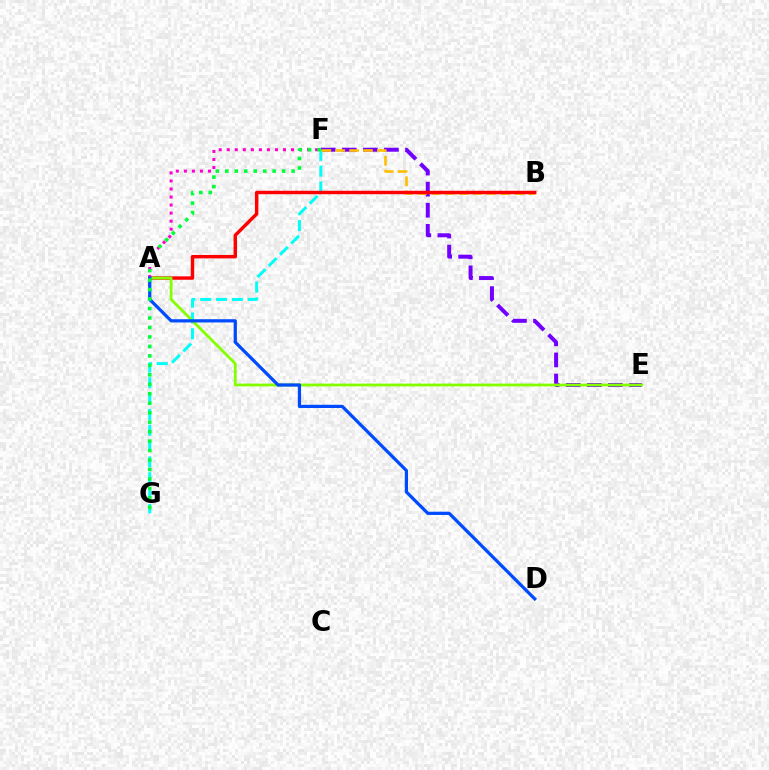{('E', 'F'): [{'color': '#7200ff', 'line_style': 'dashed', 'thickness': 2.86}], ('F', 'G'): [{'color': '#00fff6', 'line_style': 'dashed', 'thickness': 2.15}, {'color': '#00ff39', 'line_style': 'dotted', 'thickness': 2.57}], ('B', 'F'): [{'color': '#ffbd00', 'line_style': 'dashed', 'thickness': 1.89}], ('A', 'B'): [{'color': '#ff0000', 'line_style': 'solid', 'thickness': 2.46}], ('A', 'E'): [{'color': '#84ff00', 'line_style': 'solid', 'thickness': 2.01}], ('A', 'F'): [{'color': '#ff00cf', 'line_style': 'dotted', 'thickness': 2.18}], ('A', 'D'): [{'color': '#004bff', 'line_style': 'solid', 'thickness': 2.33}]}